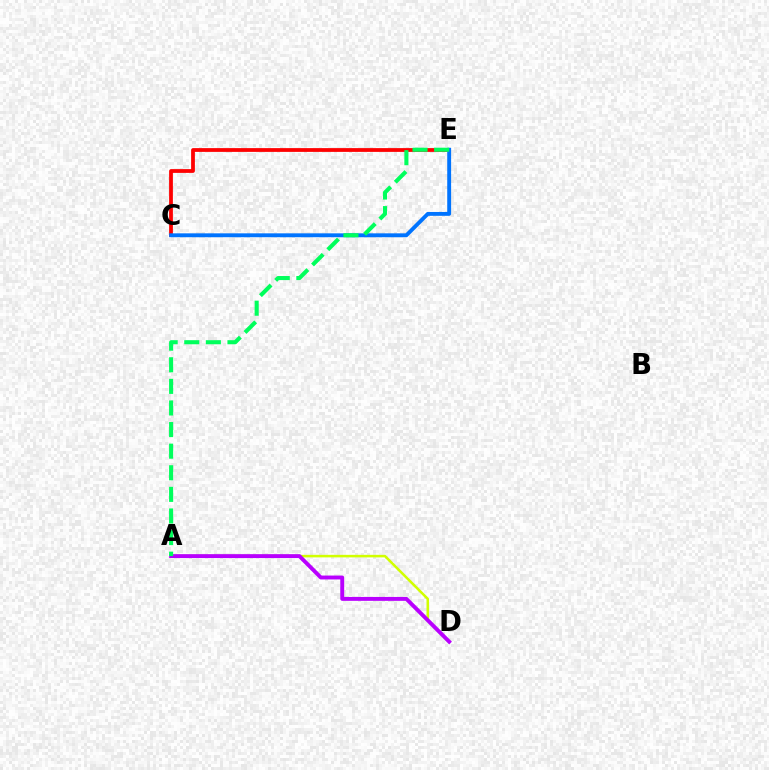{('C', 'E'): [{'color': '#ff0000', 'line_style': 'solid', 'thickness': 2.72}, {'color': '#0074ff', 'line_style': 'solid', 'thickness': 2.79}], ('A', 'D'): [{'color': '#d1ff00', 'line_style': 'solid', 'thickness': 1.82}, {'color': '#b900ff', 'line_style': 'solid', 'thickness': 2.81}], ('A', 'E'): [{'color': '#00ff5c', 'line_style': 'dashed', 'thickness': 2.93}]}